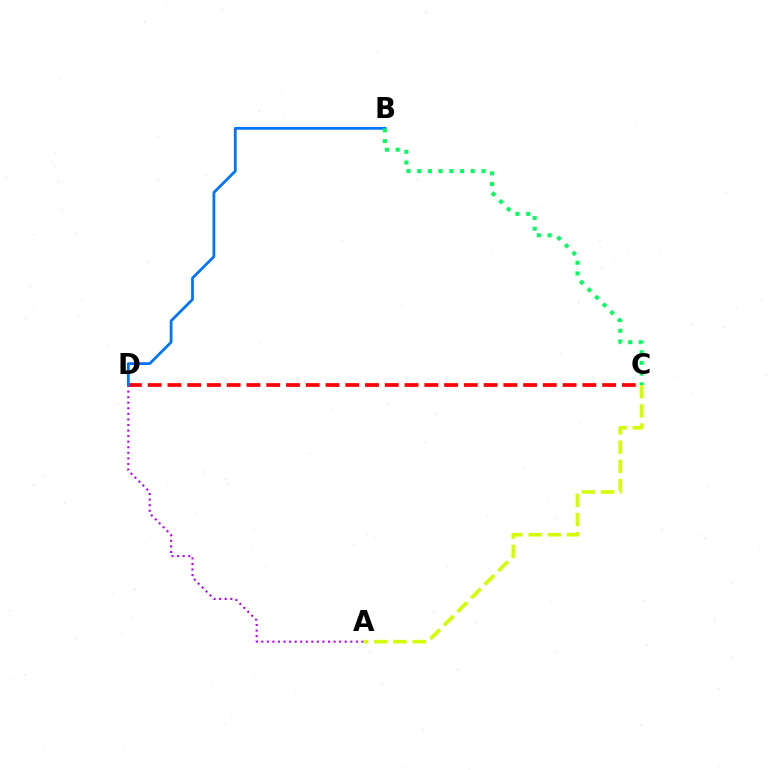{('C', 'D'): [{'color': '#ff0000', 'line_style': 'dashed', 'thickness': 2.68}], ('A', 'D'): [{'color': '#b900ff', 'line_style': 'dotted', 'thickness': 1.51}], ('B', 'D'): [{'color': '#0074ff', 'line_style': 'solid', 'thickness': 1.99}], ('A', 'C'): [{'color': '#d1ff00', 'line_style': 'dashed', 'thickness': 2.61}], ('B', 'C'): [{'color': '#00ff5c', 'line_style': 'dotted', 'thickness': 2.91}]}